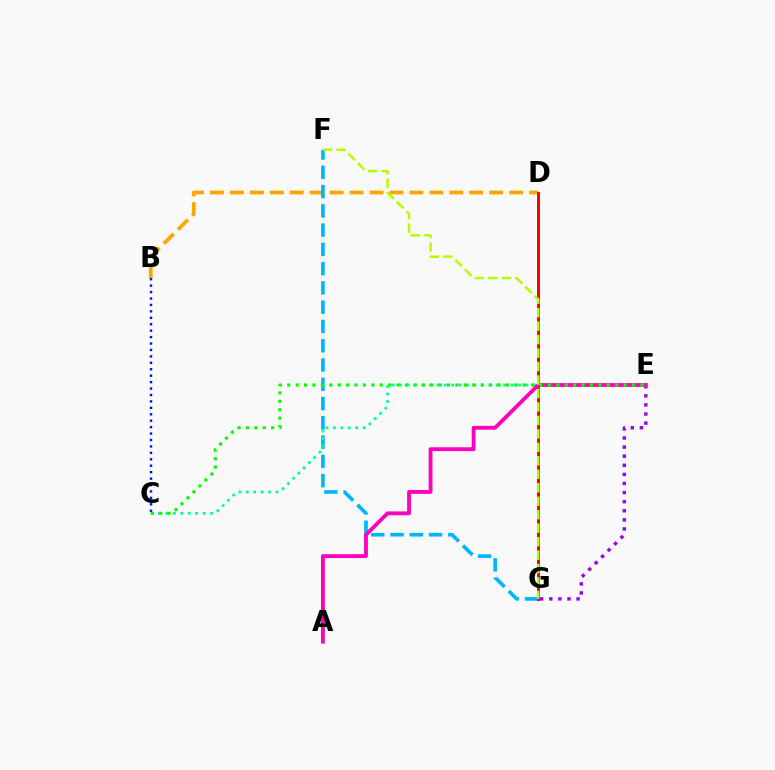{('B', 'D'): [{'color': '#ffa500', 'line_style': 'dashed', 'thickness': 2.71}], ('E', 'G'): [{'color': '#9b00ff', 'line_style': 'dotted', 'thickness': 2.47}], ('F', 'G'): [{'color': '#00b5ff', 'line_style': 'dashed', 'thickness': 2.62}, {'color': '#b3ff00', 'line_style': 'dashed', 'thickness': 1.83}], ('D', 'G'): [{'color': '#ff0000', 'line_style': 'solid', 'thickness': 2.13}], ('C', 'E'): [{'color': '#00ff9d', 'line_style': 'dotted', 'thickness': 2.02}, {'color': '#08ff00', 'line_style': 'dotted', 'thickness': 2.29}], ('A', 'E'): [{'color': '#ff00bd', 'line_style': 'solid', 'thickness': 2.76}], ('B', 'C'): [{'color': '#0010ff', 'line_style': 'dotted', 'thickness': 1.75}]}